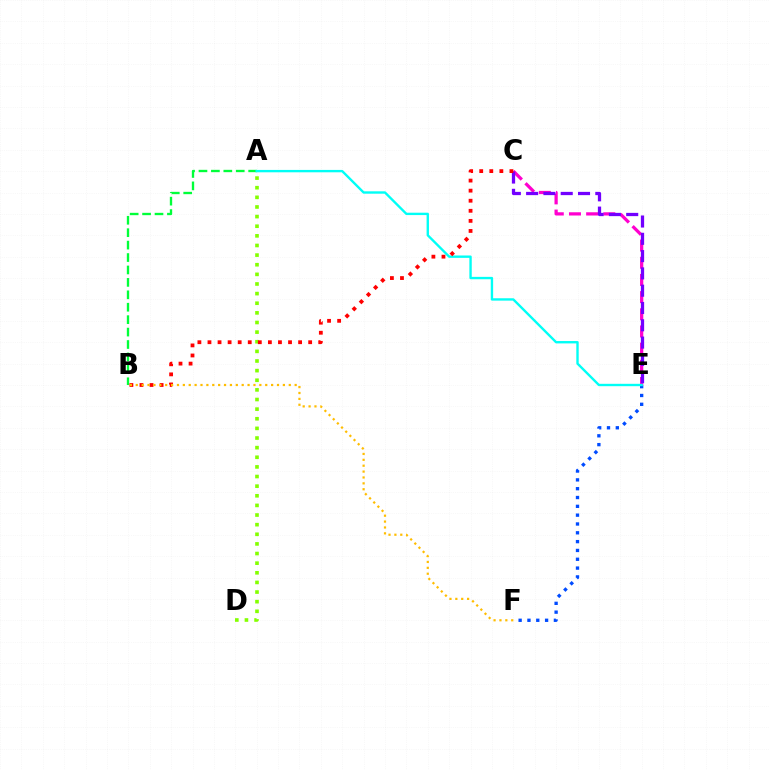{('A', 'D'): [{'color': '#84ff00', 'line_style': 'dotted', 'thickness': 2.62}], ('C', 'E'): [{'color': '#ff00cf', 'line_style': 'dashed', 'thickness': 2.33}, {'color': '#7200ff', 'line_style': 'dashed', 'thickness': 2.35}], ('A', 'B'): [{'color': '#00ff39', 'line_style': 'dashed', 'thickness': 1.69}], ('E', 'F'): [{'color': '#004bff', 'line_style': 'dotted', 'thickness': 2.4}], ('A', 'E'): [{'color': '#00fff6', 'line_style': 'solid', 'thickness': 1.71}], ('B', 'C'): [{'color': '#ff0000', 'line_style': 'dotted', 'thickness': 2.74}], ('B', 'F'): [{'color': '#ffbd00', 'line_style': 'dotted', 'thickness': 1.6}]}